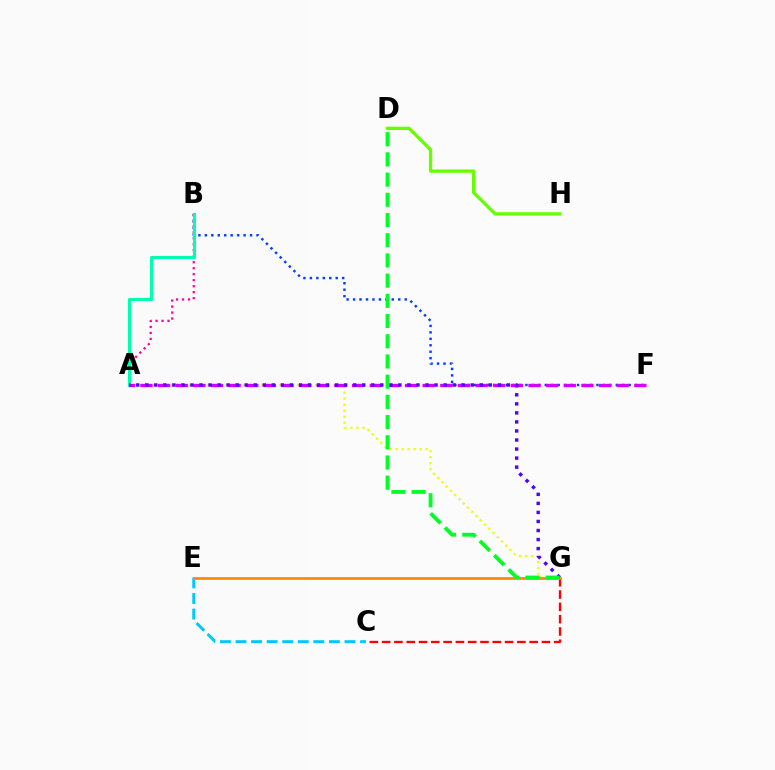{('B', 'F'): [{'color': '#003fff', 'line_style': 'dotted', 'thickness': 1.75}], ('C', 'G'): [{'color': '#ff0000', 'line_style': 'dashed', 'thickness': 1.67}], ('A', 'G'): [{'color': '#eeff00', 'line_style': 'dotted', 'thickness': 1.63}, {'color': '#4f00ff', 'line_style': 'dotted', 'thickness': 2.46}], ('A', 'B'): [{'color': '#ff00a0', 'line_style': 'dotted', 'thickness': 1.63}, {'color': '#00ffaf', 'line_style': 'solid', 'thickness': 2.21}], ('A', 'F'): [{'color': '#d600ff', 'line_style': 'dashed', 'thickness': 2.4}], ('C', 'E'): [{'color': '#00c7ff', 'line_style': 'dashed', 'thickness': 2.11}], ('E', 'G'): [{'color': '#ff8800', 'line_style': 'solid', 'thickness': 1.94}], ('D', 'H'): [{'color': '#66ff00', 'line_style': 'solid', 'thickness': 2.38}], ('D', 'G'): [{'color': '#00ff27', 'line_style': 'dashed', 'thickness': 2.74}]}